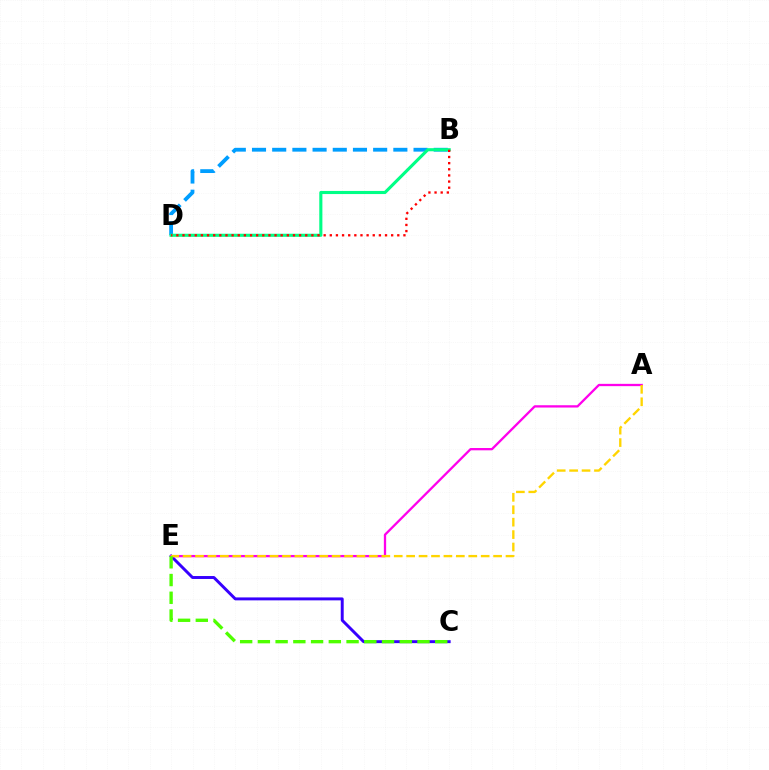{('C', 'E'): [{'color': '#3700ff', 'line_style': 'solid', 'thickness': 2.12}, {'color': '#4fff00', 'line_style': 'dashed', 'thickness': 2.41}], ('B', 'D'): [{'color': '#009eff', 'line_style': 'dashed', 'thickness': 2.74}, {'color': '#00ff86', 'line_style': 'solid', 'thickness': 2.24}, {'color': '#ff0000', 'line_style': 'dotted', 'thickness': 1.67}], ('A', 'E'): [{'color': '#ff00ed', 'line_style': 'solid', 'thickness': 1.66}, {'color': '#ffd500', 'line_style': 'dashed', 'thickness': 1.69}]}